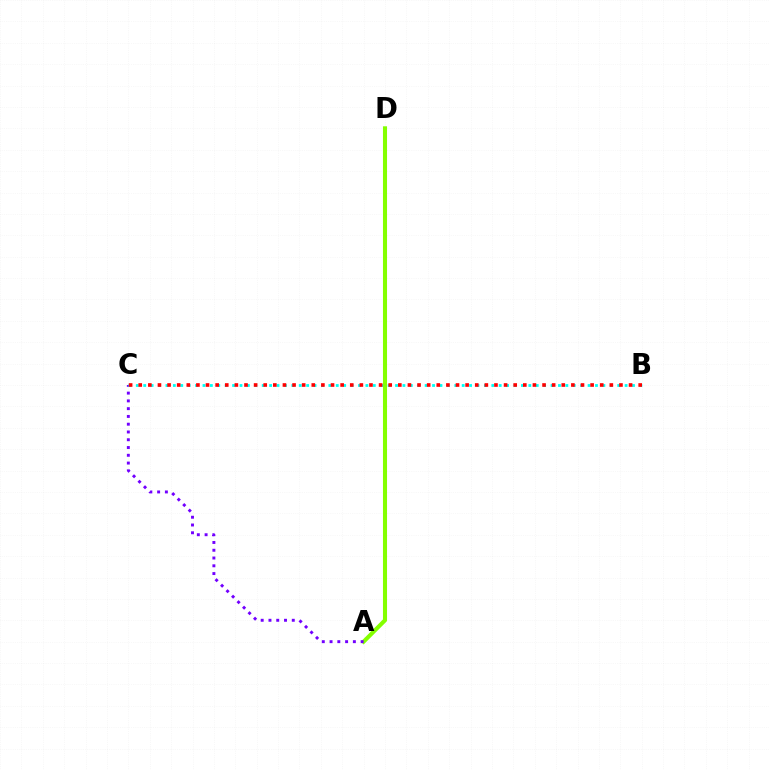{('A', 'D'): [{'color': '#84ff00', 'line_style': 'solid', 'thickness': 2.93}], ('A', 'C'): [{'color': '#7200ff', 'line_style': 'dotted', 'thickness': 2.11}], ('B', 'C'): [{'color': '#00fff6', 'line_style': 'dotted', 'thickness': 2.01}, {'color': '#ff0000', 'line_style': 'dotted', 'thickness': 2.61}]}